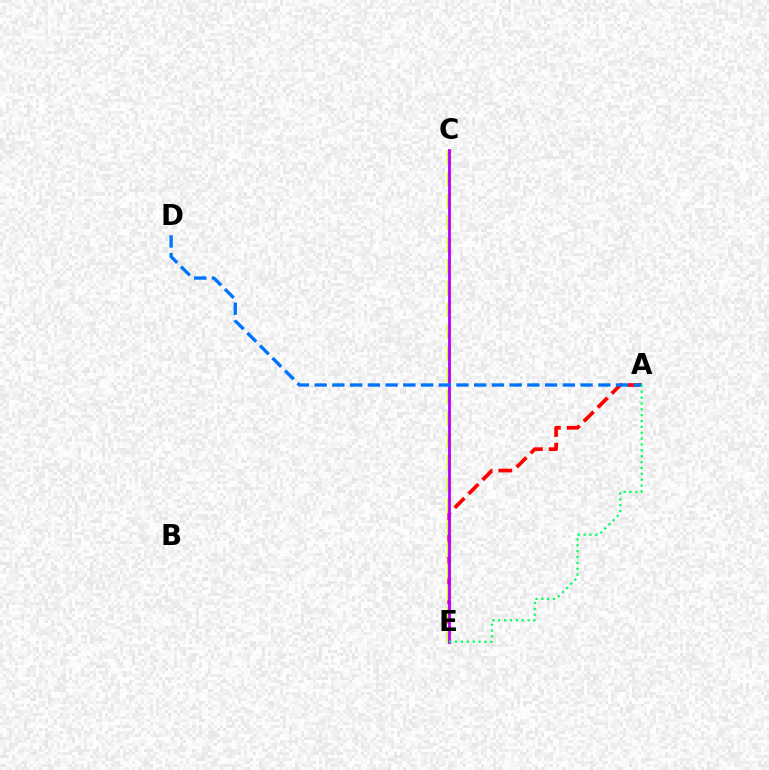{('A', 'E'): [{'color': '#ff0000', 'line_style': 'dashed', 'thickness': 2.68}, {'color': '#00ff5c', 'line_style': 'dotted', 'thickness': 1.59}], ('C', 'E'): [{'color': '#d1ff00', 'line_style': 'dashed', 'thickness': 2.96}, {'color': '#b900ff', 'line_style': 'solid', 'thickness': 2.05}], ('A', 'D'): [{'color': '#0074ff', 'line_style': 'dashed', 'thickness': 2.41}]}